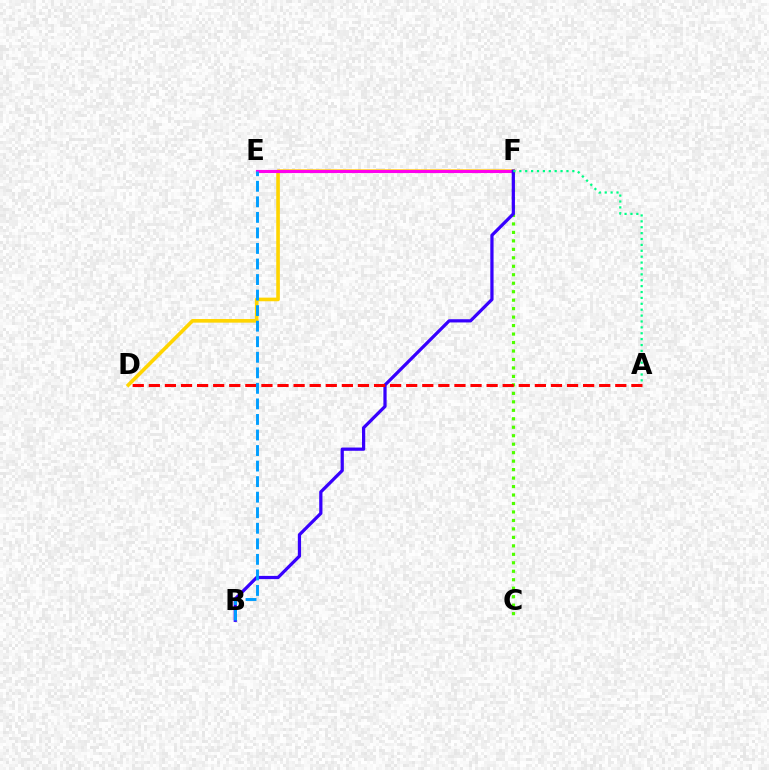{('D', 'F'): [{'color': '#ffd500', 'line_style': 'solid', 'thickness': 2.61}], ('C', 'F'): [{'color': '#4fff00', 'line_style': 'dotted', 'thickness': 2.3}], ('E', 'F'): [{'color': '#ff00ed', 'line_style': 'solid', 'thickness': 2.25}], ('B', 'F'): [{'color': '#3700ff', 'line_style': 'solid', 'thickness': 2.33}], ('A', 'F'): [{'color': '#00ff86', 'line_style': 'dotted', 'thickness': 1.6}], ('A', 'D'): [{'color': '#ff0000', 'line_style': 'dashed', 'thickness': 2.19}], ('B', 'E'): [{'color': '#009eff', 'line_style': 'dashed', 'thickness': 2.11}]}